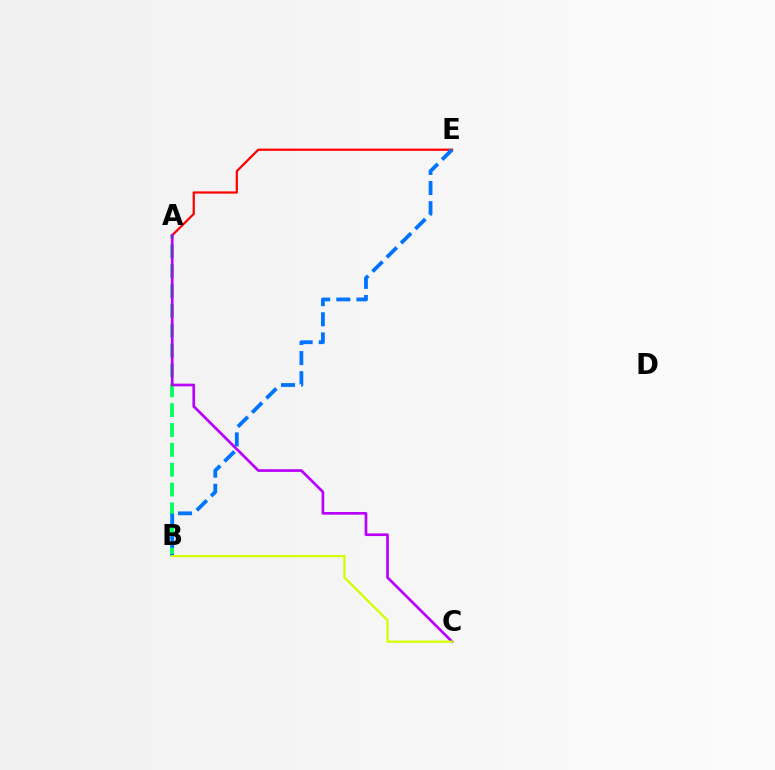{('A', 'B'): [{'color': '#00ff5c', 'line_style': 'dashed', 'thickness': 2.7}], ('A', 'E'): [{'color': '#ff0000', 'line_style': 'solid', 'thickness': 1.61}], ('B', 'E'): [{'color': '#0074ff', 'line_style': 'dashed', 'thickness': 2.73}], ('A', 'C'): [{'color': '#b900ff', 'line_style': 'solid', 'thickness': 1.94}], ('B', 'C'): [{'color': '#d1ff00', 'line_style': 'solid', 'thickness': 1.63}]}